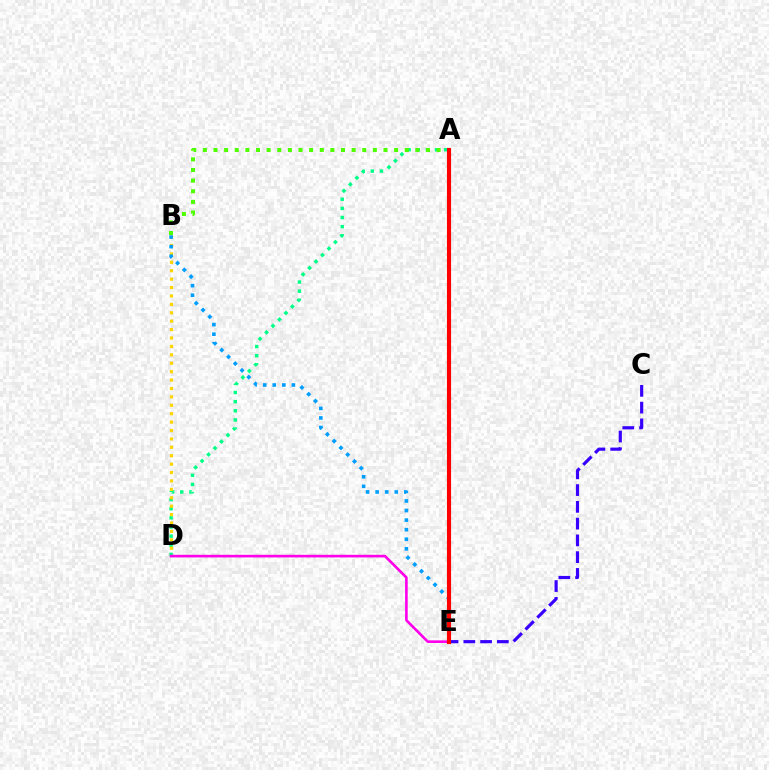{('C', 'E'): [{'color': '#3700ff', 'line_style': 'dashed', 'thickness': 2.28}], ('A', 'D'): [{'color': '#00ff86', 'line_style': 'dotted', 'thickness': 2.48}], ('B', 'D'): [{'color': '#ffd500', 'line_style': 'dotted', 'thickness': 2.28}], ('A', 'B'): [{'color': '#4fff00', 'line_style': 'dotted', 'thickness': 2.89}], ('D', 'E'): [{'color': '#ff00ed', 'line_style': 'solid', 'thickness': 1.89}], ('B', 'E'): [{'color': '#009eff', 'line_style': 'dotted', 'thickness': 2.6}], ('A', 'E'): [{'color': '#ff0000', 'line_style': 'solid', 'thickness': 2.96}]}